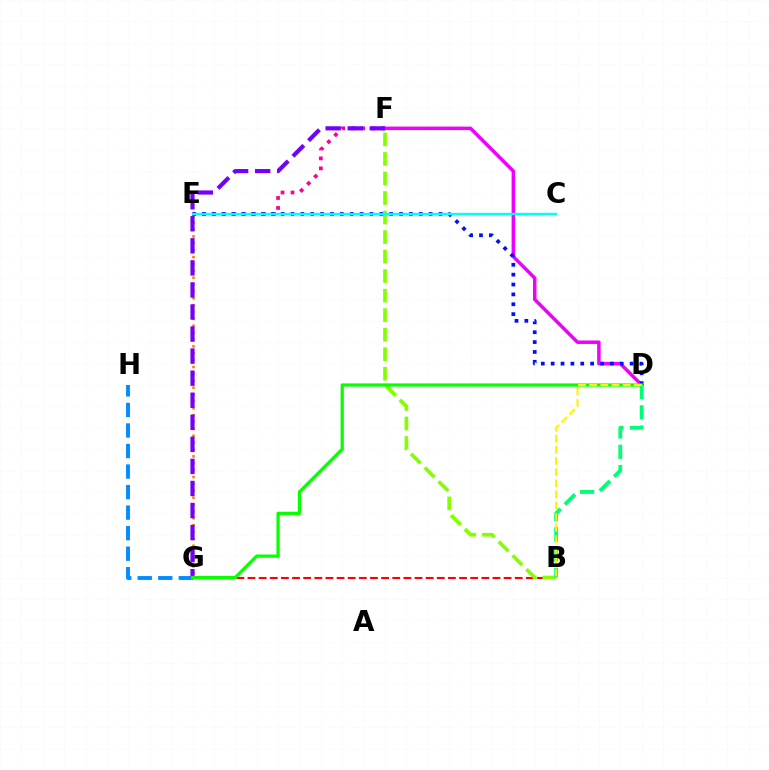{('E', 'G'): [{'color': '#ff7c00', 'line_style': 'dotted', 'thickness': 1.87}], ('D', 'F'): [{'color': '#ee00ff', 'line_style': 'solid', 'thickness': 2.5}], ('G', 'H'): [{'color': '#008cff', 'line_style': 'dashed', 'thickness': 2.79}], ('B', 'G'): [{'color': '#ff0000', 'line_style': 'dashed', 'thickness': 1.51}], ('E', 'F'): [{'color': '#ff0094', 'line_style': 'dotted', 'thickness': 2.71}], ('F', 'G'): [{'color': '#7200ff', 'line_style': 'dashed', 'thickness': 3.0}], ('B', 'F'): [{'color': '#84ff00', 'line_style': 'dashed', 'thickness': 2.65}], ('D', 'E'): [{'color': '#0010ff', 'line_style': 'dotted', 'thickness': 2.68}], ('D', 'G'): [{'color': '#08ff00', 'line_style': 'solid', 'thickness': 2.33}], ('B', 'D'): [{'color': '#00ff74', 'line_style': 'dashed', 'thickness': 2.75}, {'color': '#fcf500', 'line_style': 'dashed', 'thickness': 1.52}], ('C', 'E'): [{'color': '#00fff6', 'line_style': 'solid', 'thickness': 1.73}]}